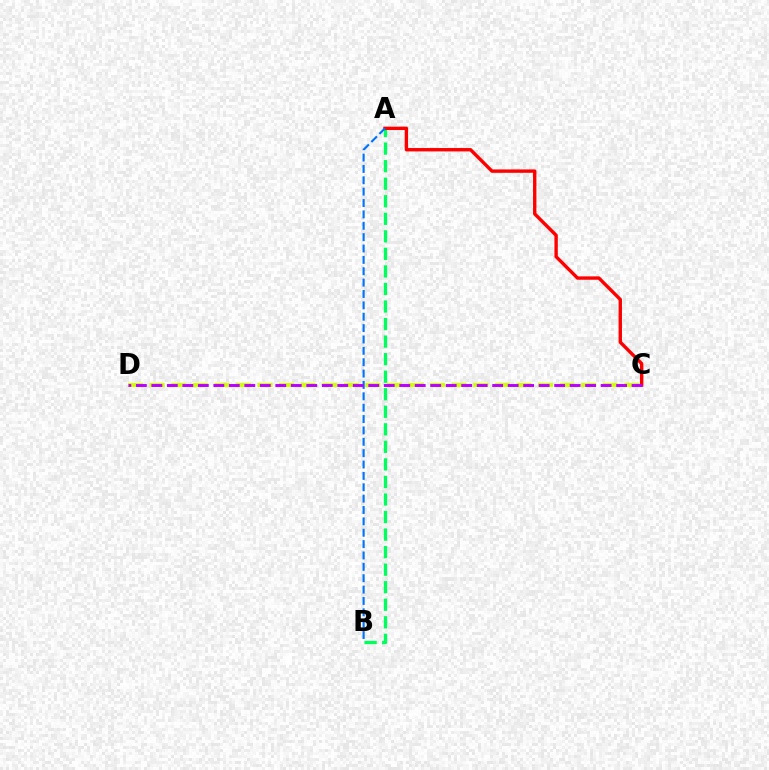{('A', 'B'): [{'color': '#00ff5c', 'line_style': 'dashed', 'thickness': 2.38}, {'color': '#0074ff', 'line_style': 'dashed', 'thickness': 1.54}], ('C', 'D'): [{'color': '#d1ff00', 'line_style': 'dashed', 'thickness': 2.93}, {'color': '#b900ff', 'line_style': 'dashed', 'thickness': 2.1}], ('A', 'C'): [{'color': '#ff0000', 'line_style': 'solid', 'thickness': 2.44}]}